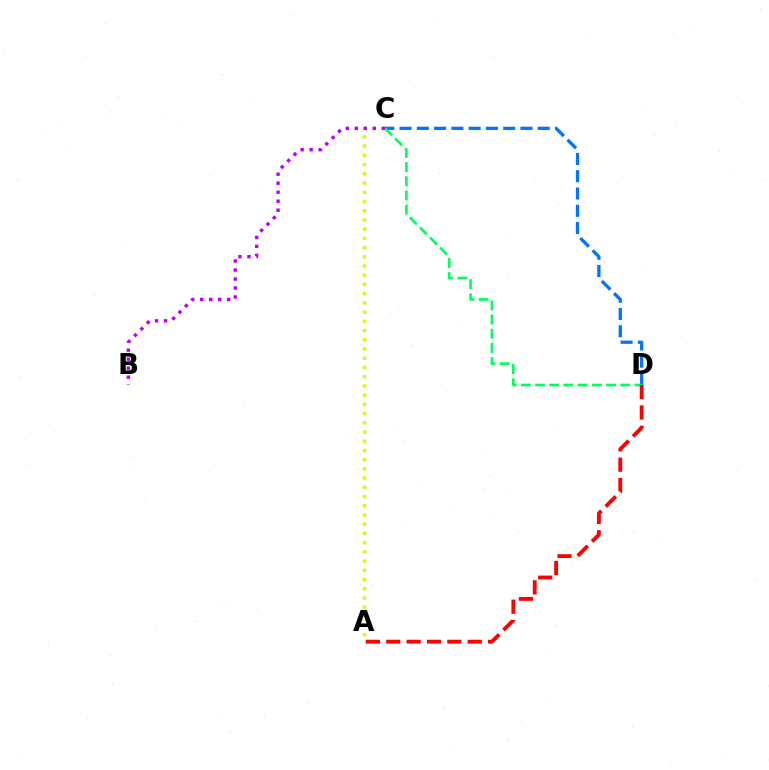{('A', 'C'): [{'color': '#d1ff00', 'line_style': 'dotted', 'thickness': 2.51}], ('C', 'D'): [{'color': '#0074ff', 'line_style': 'dashed', 'thickness': 2.35}, {'color': '#00ff5c', 'line_style': 'dashed', 'thickness': 1.93}], ('B', 'C'): [{'color': '#b900ff', 'line_style': 'dotted', 'thickness': 2.45}], ('A', 'D'): [{'color': '#ff0000', 'line_style': 'dashed', 'thickness': 2.77}]}